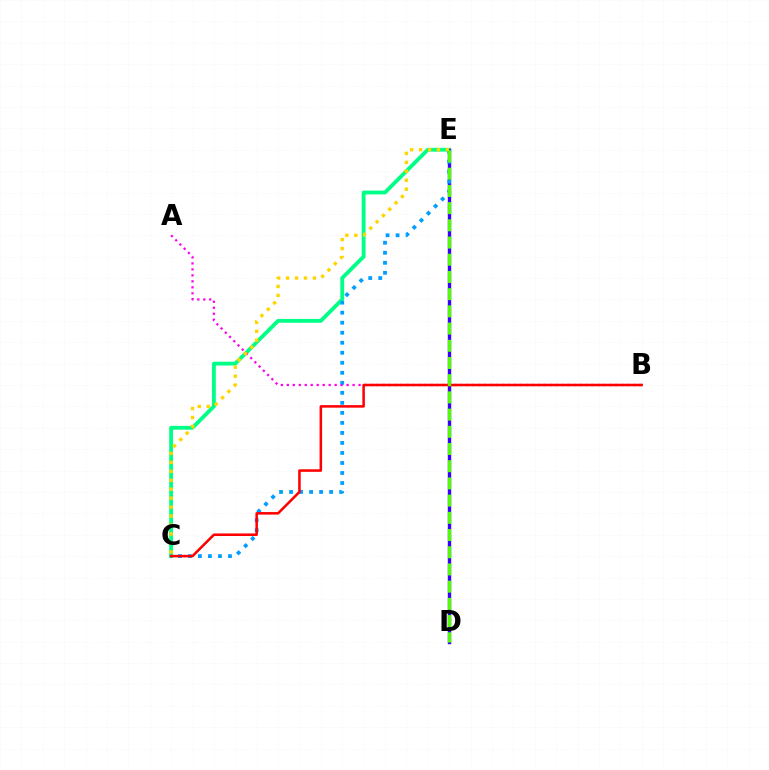{('C', 'E'): [{'color': '#00ff86', 'line_style': 'solid', 'thickness': 2.77}, {'color': '#009eff', 'line_style': 'dotted', 'thickness': 2.72}, {'color': '#ffd500', 'line_style': 'dotted', 'thickness': 2.43}], ('D', 'E'): [{'color': '#3700ff', 'line_style': 'solid', 'thickness': 2.44}, {'color': '#4fff00', 'line_style': 'dashed', 'thickness': 2.34}], ('A', 'B'): [{'color': '#ff00ed', 'line_style': 'dotted', 'thickness': 1.62}], ('B', 'C'): [{'color': '#ff0000', 'line_style': 'solid', 'thickness': 1.83}]}